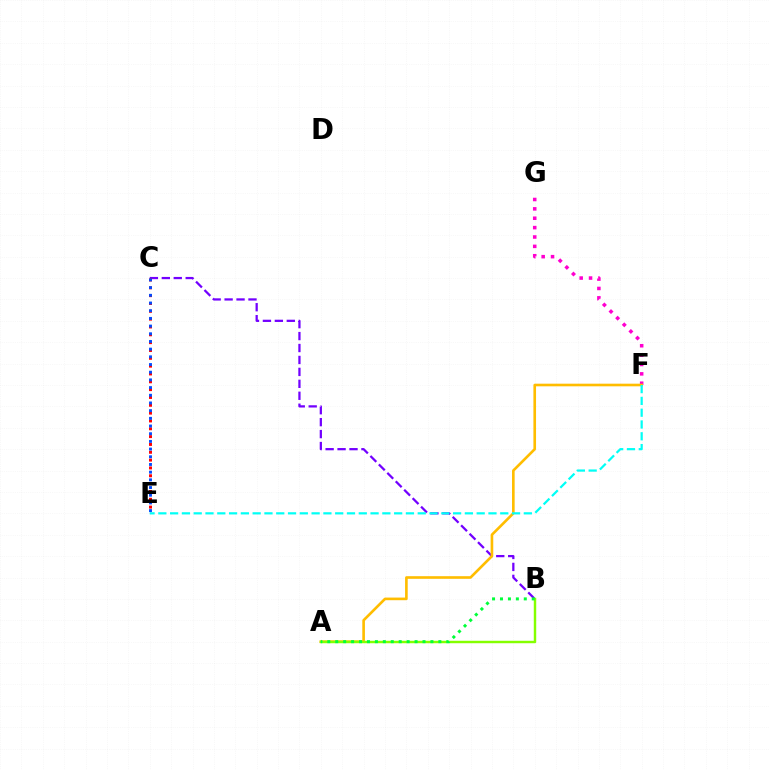{('F', 'G'): [{'color': '#ff00cf', 'line_style': 'dotted', 'thickness': 2.55}], ('B', 'C'): [{'color': '#7200ff', 'line_style': 'dashed', 'thickness': 1.62}], ('C', 'E'): [{'color': '#ff0000', 'line_style': 'dotted', 'thickness': 2.13}, {'color': '#004bff', 'line_style': 'dotted', 'thickness': 2.09}], ('A', 'F'): [{'color': '#ffbd00', 'line_style': 'solid', 'thickness': 1.9}], ('E', 'F'): [{'color': '#00fff6', 'line_style': 'dashed', 'thickness': 1.6}], ('A', 'B'): [{'color': '#84ff00', 'line_style': 'solid', 'thickness': 1.76}, {'color': '#00ff39', 'line_style': 'dotted', 'thickness': 2.16}]}